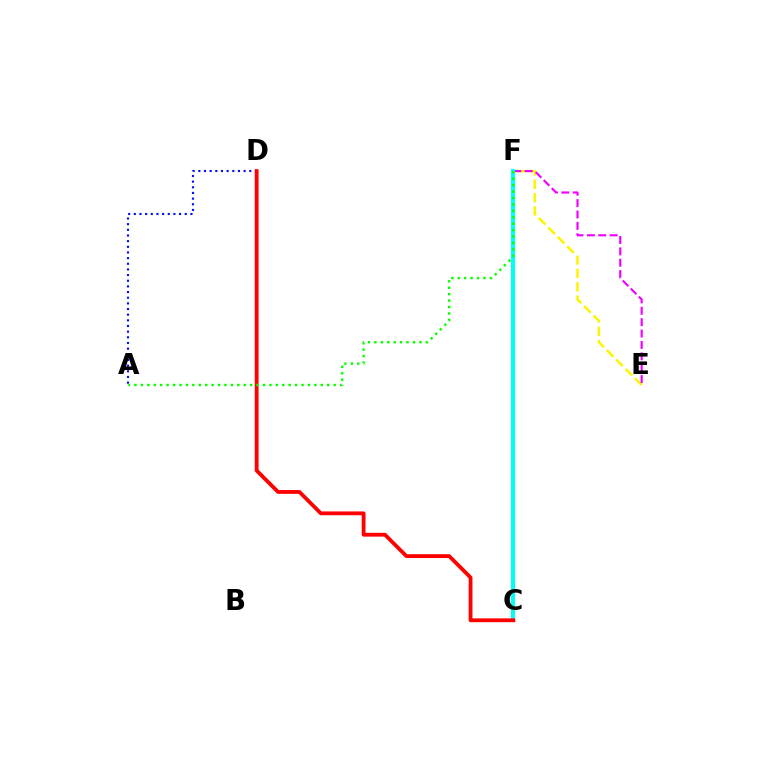{('E', 'F'): [{'color': '#fcf500', 'line_style': 'dashed', 'thickness': 1.81}, {'color': '#ee00ff', 'line_style': 'dashed', 'thickness': 1.55}], ('A', 'D'): [{'color': '#0010ff', 'line_style': 'dotted', 'thickness': 1.54}], ('C', 'F'): [{'color': '#00fff6', 'line_style': 'solid', 'thickness': 2.94}], ('C', 'D'): [{'color': '#ff0000', 'line_style': 'solid', 'thickness': 2.74}], ('A', 'F'): [{'color': '#08ff00', 'line_style': 'dotted', 'thickness': 1.75}]}